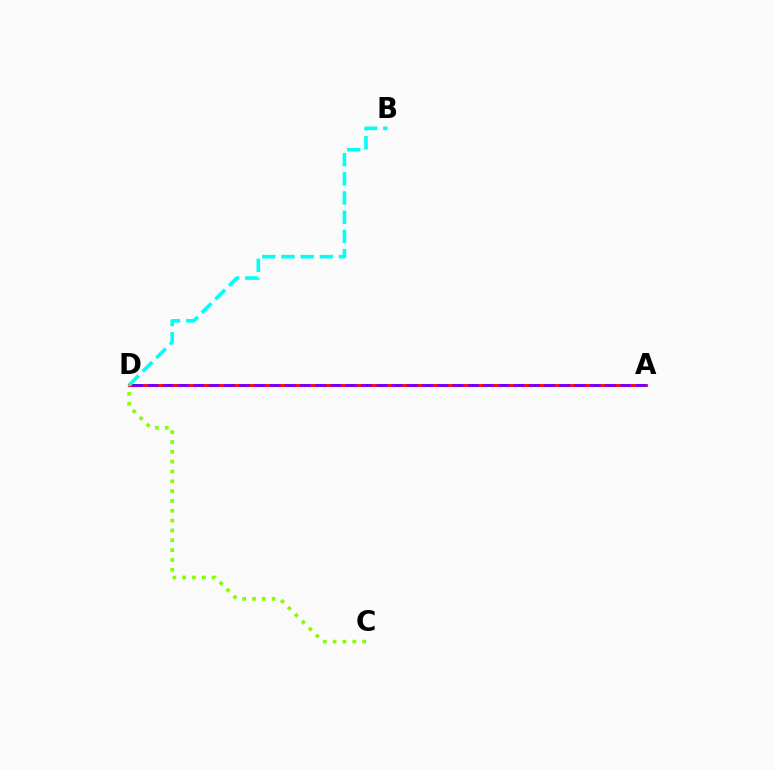{('A', 'D'): [{'color': '#ff0000', 'line_style': 'solid', 'thickness': 2.02}, {'color': '#7200ff', 'line_style': 'dashed', 'thickness': 2.07}], ('C', 'D'): [{'color': '#84ff00', 'line_style': 'dotted', 'thickness': 2.67}], ('B', 'D'): [{'color': '#00fff6', 'line_style': 'dashed', 'thickness': 2.61}]}